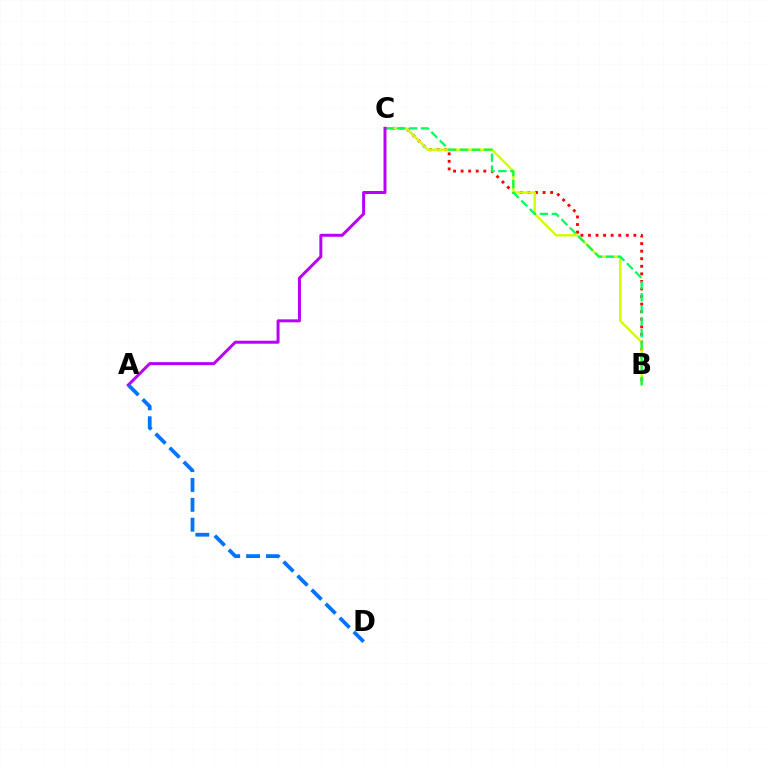{('B', 'C'): [{'color': '#ff0000', 'line_style': 'dotted', 'thickness': 2.06}, {'color': '#d1ff00', 'line_style': 'solid', 'thickness': 1.73}, {'color': '#00ff5c', 'line_style': 'dashed', 'thickness': 1.62}], ('A', 'C'): [{'color': '#b900ff', 'line_style': 'solid', 'thickness': 2.15}], ('A', 'D'): [{'color': '#0074ff', 'line_style': 'dashed', 'thickness': 2.7}]}